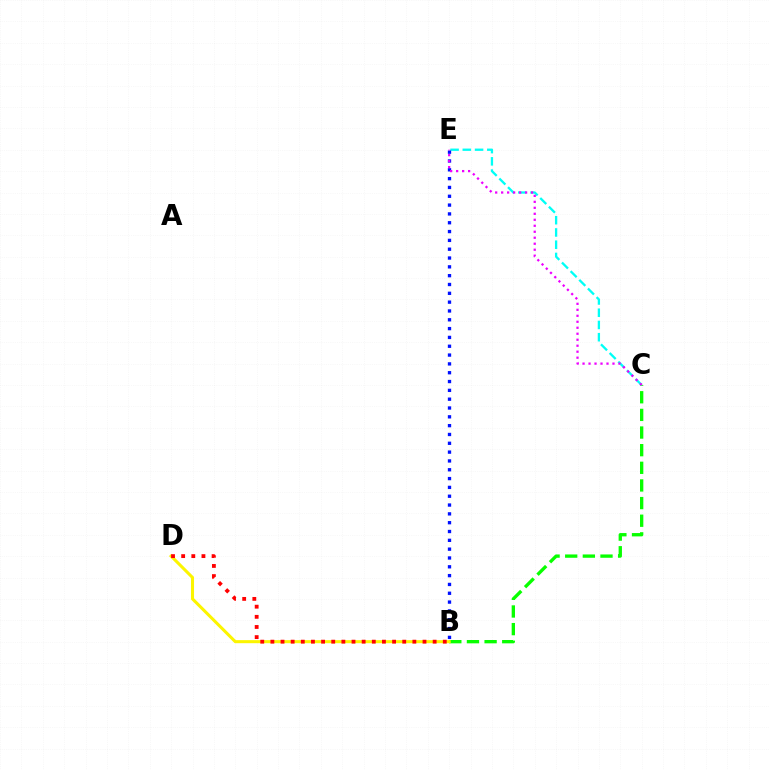{('B', 'C'): [{'color': '#08ff00', 'line_style': 'dashed', 'thickness': 2.4}], ('C', 'E'): [{'color': '#00fff6', 'line_style': 'dashed', 'thickness': 1.66}, {'color': '#ee00ff', 'line_style': 'dotted', 'thickness': 1.63}], ('B', 'D'): [{'color': '#fcf500', 'line_style': 'solid', 'thickness': 2.2}, {'color': '#ff0000', 'line_style': 'dotted', 'thickness': 2.76}], ('B', 'E'): [{'color': '#0010ff', 'line_style': 'dotted', 'thickness': 2.4}]}